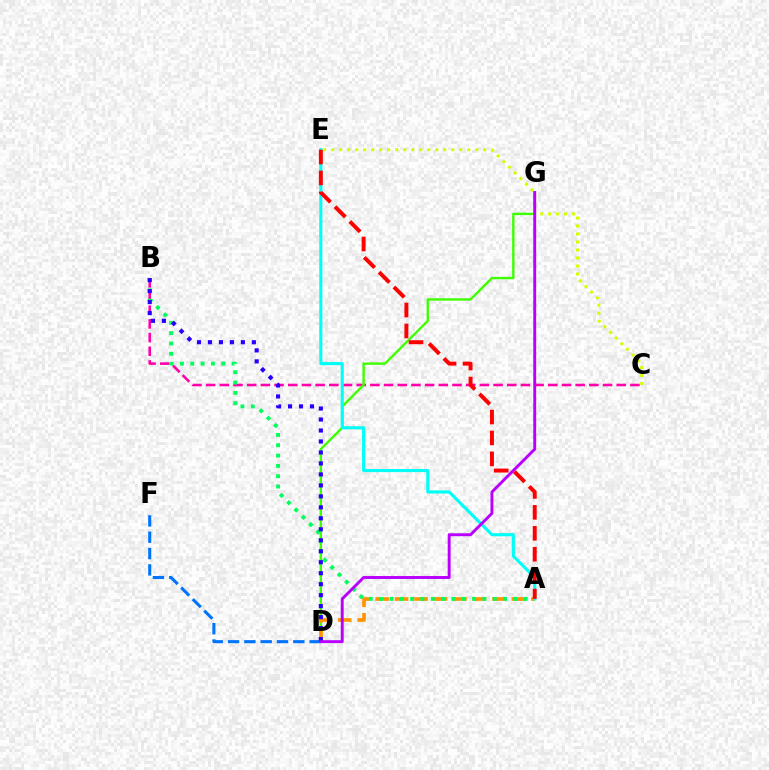{('B', 'C'): [{'color': '#ff00ac', 'line_style': 'dashed', 'thickness': 1.86}], ('D', 'G'): [{'color': '#3dff00', 'line_style': 'solid', 'thickness': 1.72}, {'color': '#b900ff', 'line_style': 'solid', 'thickness': 2.11}], ('A', 'D'): [{'color': '#ff9400', 'line_style': 'dashed', 'thickness': 2.64}], ('D', 'F'): [{'color': '#0074ff', 'line_style': 'dashed', 'thickness': 2.22}], ('A', 'B'): [{'color': '#00ff5c', 'line_style': 'dotted', 'thickness': 2.81}], ('B', 'D'): [{'color': '#2500ff', 'line_style': 'dotted', 'thickness': 2.98}], ('A', 'E'): [{'color': '#00fff6', 'line_style': 'solid', 'thickness': 2.24}, {'color': '#ff0000', 'line_style': 'dashed', 'thickness': 2.84}], ('C', 'E'): [{'color': '#d1ff00', 'line_style': 'dotted', 'thickness': 2.17}]}